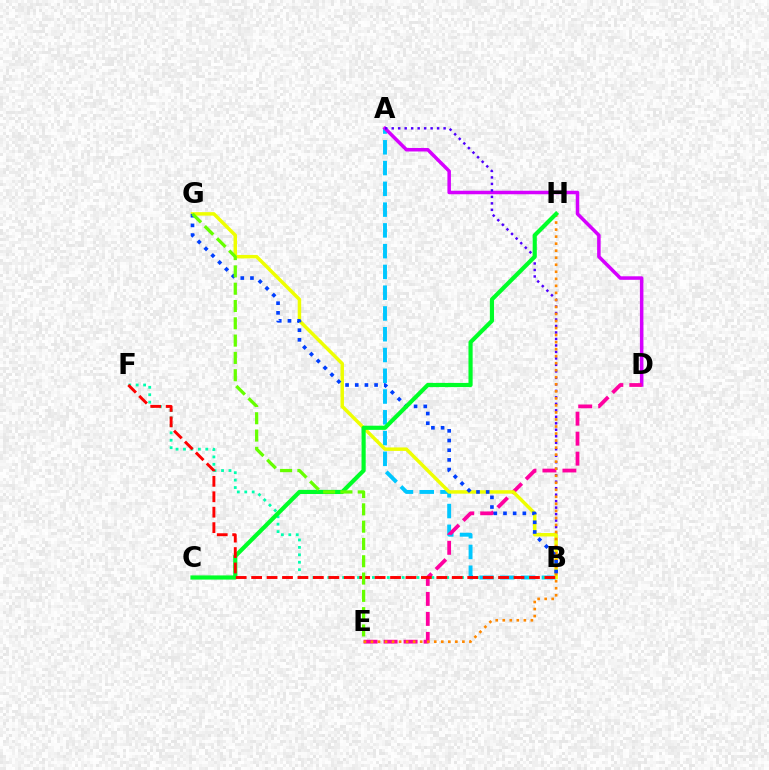{('A', 'B'): [{'color': '#00c7ff', 'line_style': 'dashed', 'thickness': 2.82}, {'color': '#4f00ff', 'line_style': 'dotted', 'thickness': 1.76}], ('A', 'D'): [{'color': '#d600ff', 'line_style': 'solid', 'thickness': 2.53}], ('D', 'E'): [{'color': '#ff00a0', 'line_style': 'dashed', 'thickness': 2.72}], ('B', 'G'): [{'color': '#eeff00', 'line_style': 'solid', 'thickness': 2.5}, {'color': '#003fff', 'line_style': 'dotted', 'thickness': 2.63}], ('E', 'H'): [{'color': '#ff8800', 'line_style': 'dotted', 'thickness': 1.91}], ('B', 'F'): [{'color': '#00ffaf', 'line_style': 'dotted', 'thickness': 2.02}, {'color': '#ff0000', 'line_style': 'dashed', 'thickness': 2.1}], ('C', 'H'): [{'color': '#00ff27', 'line_style': 'solid', 'thickness': 2.99}], ('E', 'G'): [{'color': '#66ff00', 'line_style': 'dashed', 'thickness': 2.35}]}